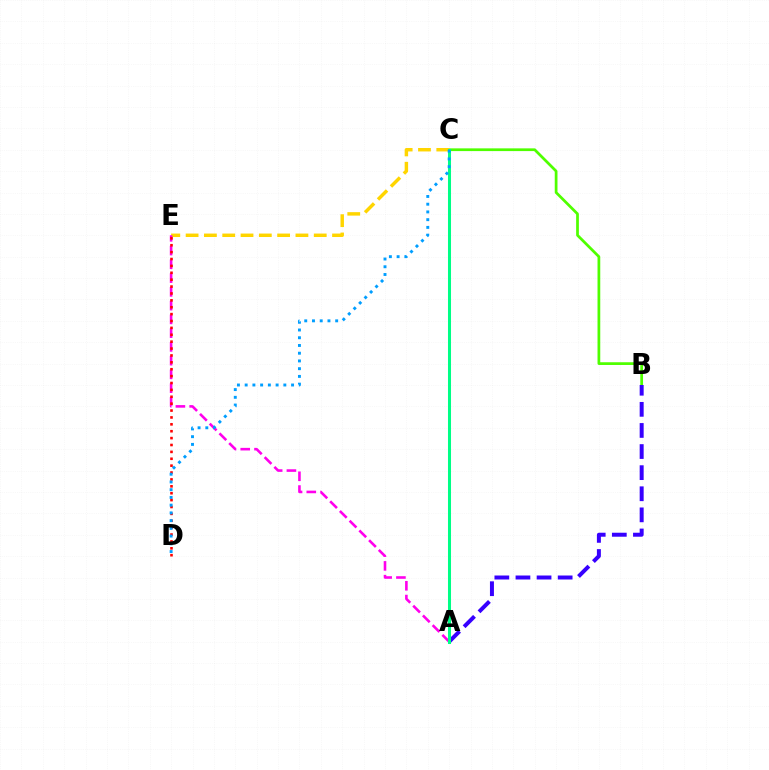{('B', 'C'): [{'color': '#4fff00', 'line_style': 'solid', 'thickness': 1.97}], ('C', 'E'): [{'color': '#ffd500', 'line_style': 'dashed', 'thickness': 2.49}], ('A', 'B'): [{'color': '#3700ff', 'line_style': 'dashed', 'thickness': 2.87}], ('A', 'E'): [{'color': '#ff00ed', 'line_style': 'dashed', 'thickness': 1.87}], ('A', 'C'): [{'color': '#00ff86', 'line_style': 'solid', 'thickness': 2.18}], ('D', 'E'): [{'color': '#ff0000', 'line_style': 'dotted', 'thickness': 1.87}], ('C', 'D'): [{'color': '#009eff', 'line_style': 'dotted', 'thickness': 2.1}]}